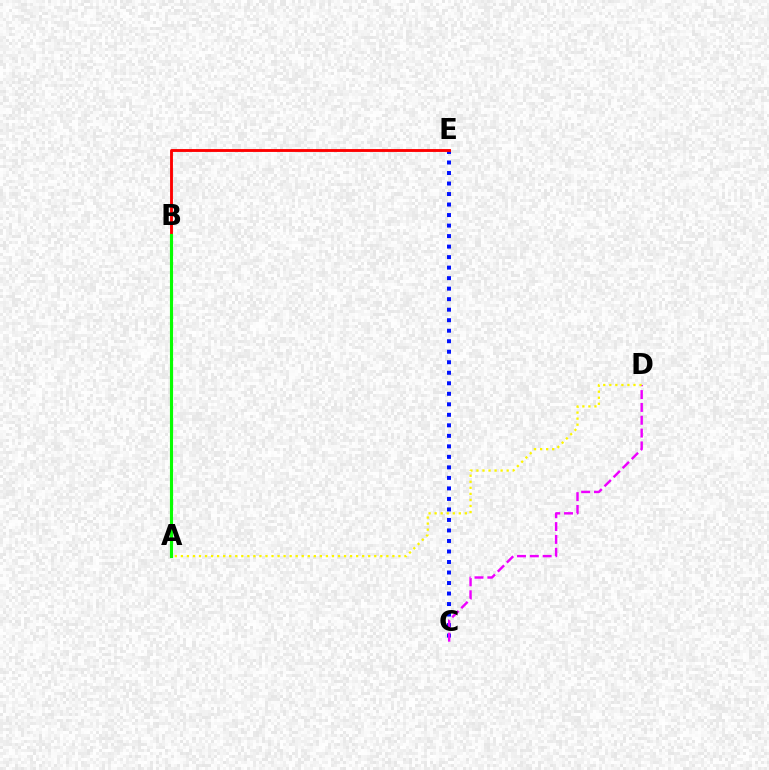{('A', 'B'): [{'color': '#00fff6', 'line_style': 'solid', 'thickness': 1.81}, {'color': '#08ff00', 'line_style': 'solid', 'thickness': 2.25}], ('C', 'E'): [{'color': '#0010ff', 'line_style': 'dotted', 'thickness': 2.86}], ('C', 'D'): [{'color': '#ee00ff', 'line_style': 'dashed', 'thickness': 1.74}], ('A', 'D'): [{'color': '#fcf500', 'line_style': 'dotted', 'thickness': 1.64}], ('B', 'E'): [{'color': '#ff0000', 'line_style': 'solid', 'thickness': 2.07}]}